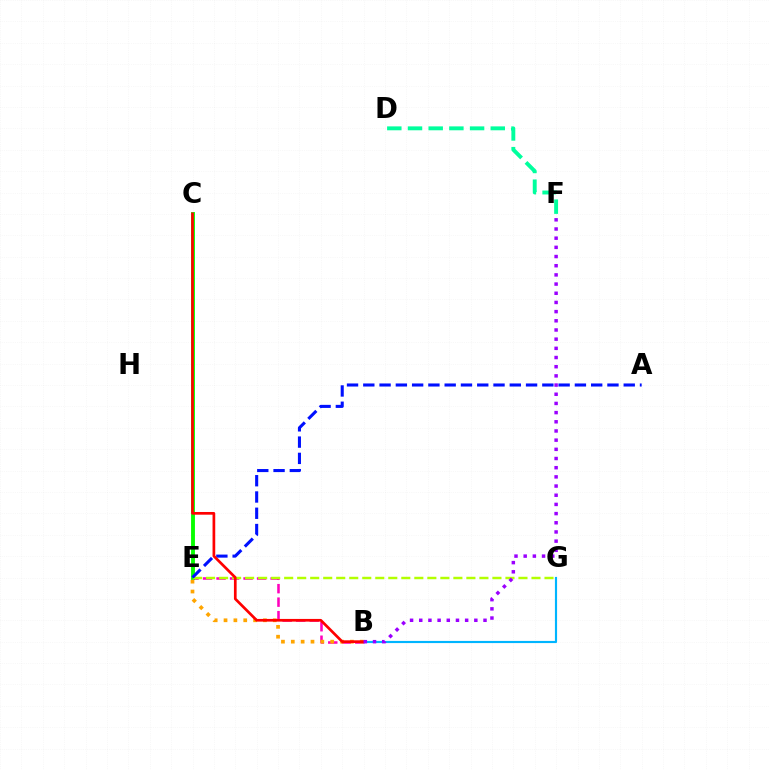{('B', 'E'): [{'color': '#ff00bd', 'line_style': 'dashed', 'thickness': 1.84}, {'color': '#ffa500', 'line_style': 'dotted', 'thickness': 2.68}], ('C', 'E'): [{'color': '#08ff00', 'line_style': 'solid', 'thickness': 2.79}], ('B', 'G'): [{'color': '#00b5ff', 'line_style': 'solid', 'thickness': 1.55}], ('D', 'F'): [{'color': '#00ff9d', 'line_style': 'dashed', 'thickness': 2.81}], ('E', 'G'): [{'color': '#b3ff00', 'line_style': 'dashed', 'thickness': 1.77}], ('A', 'E'): [{'color': '#0010ff', 'line_style': 'dashed', 'thickness': 2.21}], ('B', 'C'): [{'color': '#ff0000', 'line_style': 'solid', 'thickness': 1.94}], ('B', 'F'): [{'color': '#9b00ff', 'line_style': 'dotted', 'thickness': 2.49}]}